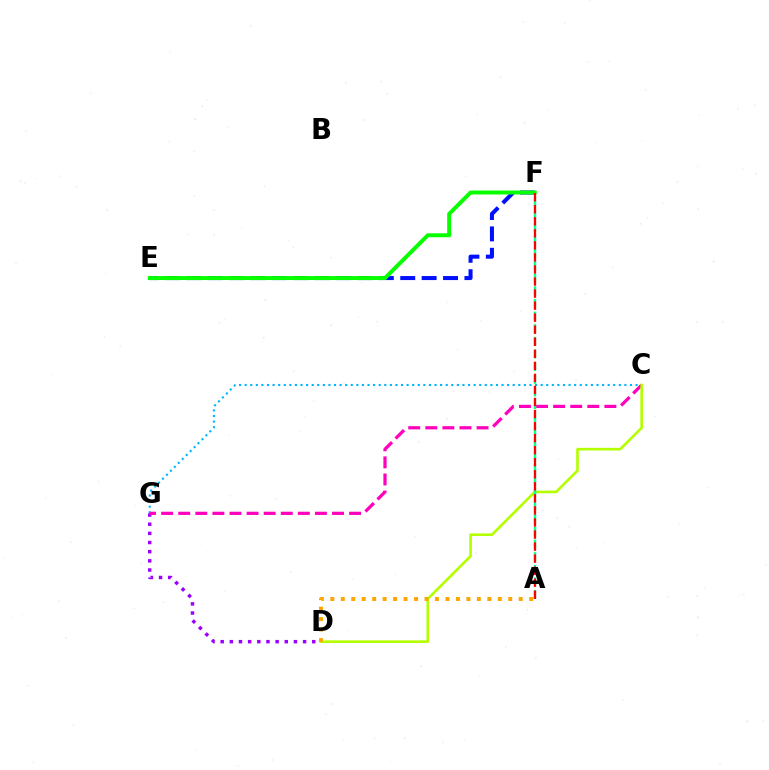{('C', 'G'): [{'color': '#00b5ff', 'line_style': 'dotted', 'thickness': 1.52}, {'color': '#ff00bd', 'line_style': 'dashed', 'thickness': 2.32}], ('E', 'F'): [{'color': '#0010ff', 'line_style': 'dashed', 'thickness': 2.91}, {'color': '#08ff00', 'line_style': 'solid', 'thickness': 2.86}], ('D', 'G'): [{'color': '#9b00ff', 'line_style': 'dotted', 'thickness': 2.49}], ('C', 'D'): [{'color': '#b3ff00', 'line_style': 'solid', 'thickness': 1.9}], ('A', 'D'): [{'color': '#ffa500', 'line_style': 'dotted', 'thickness': 2.84}], ('A', 'F'): [{'color': '#00ff9d', 'line_style': 'dashed', 'thickness': 1.72}, {'color': '#ff0000', 'line_style': 'dashed', 'thickness': 1.64}]}